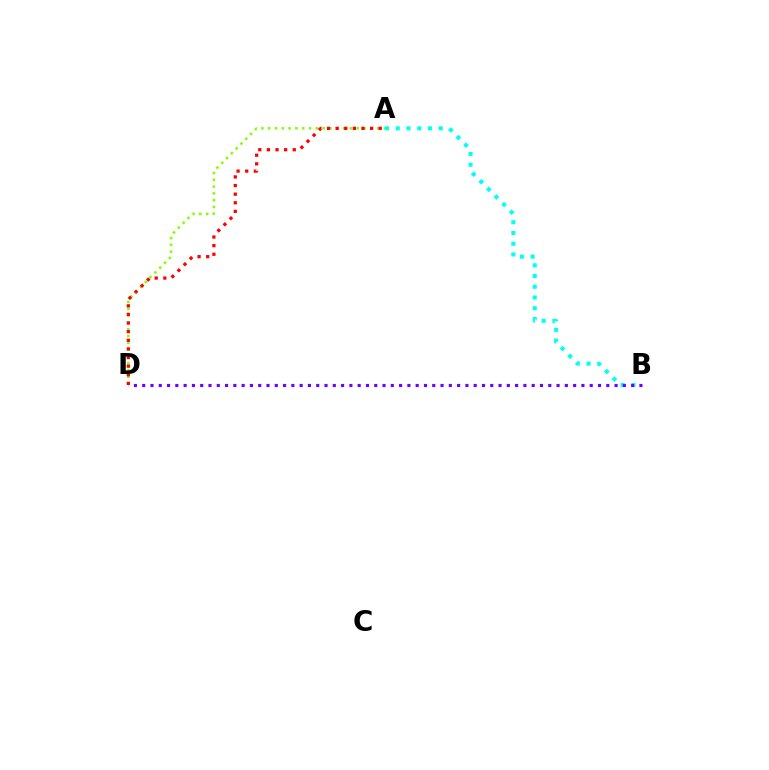{('A', 'D'): [{'color': '#84ff00', 'line_style': 'dotted', 'thickness': 1.85}, {'color': '#ff0000', 'line_style': 'dotted', 'thickness': 2.34}], ('A', 'B'): [{'color': '#00fff6', 'line_style': 'dotted', 'thickness': 2.92}], ('B', 'D'): [{'color': '#7200ff', 'line_style': 'dotted', 'thickness': 2.25}]}